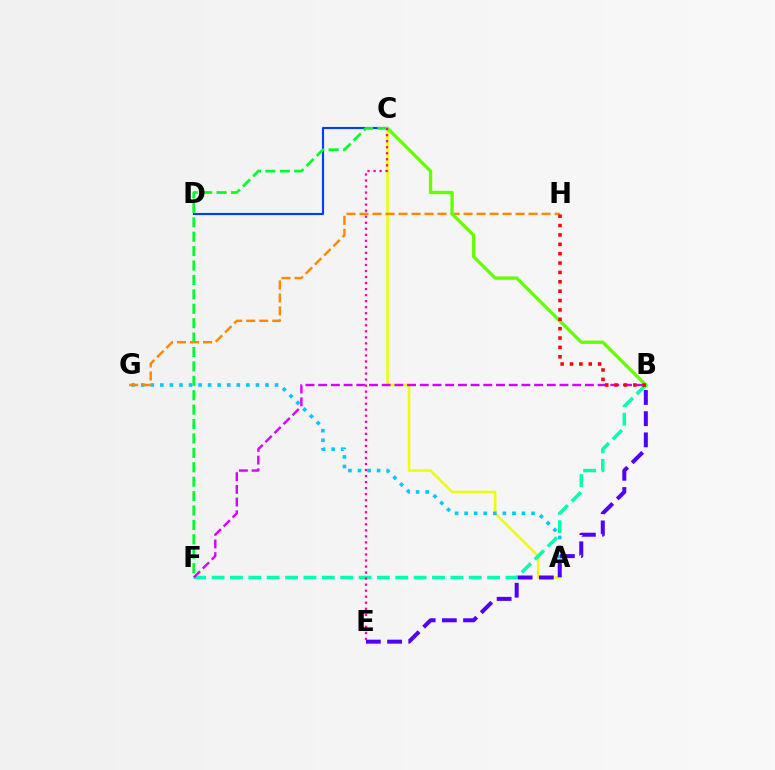{('A', 'C'): [{'color': '#eeff00', 'line_style': 'solid', 'thickness': 1.82}], ('C', 'D'): [{'color': '#003fff', 'line_style': 'solid', 'thickness': 1.54}], ('B', 'F'): [{'color': '#00ffaf', 'line_style': 'dashed', 'thickness': 2.5}, {'color': '#d600ff', 'line_style': 'dashed', 'thickness': 1.73}], ('C', 'F'): [{'color': '#00ff27', 'line_style': 'dashed', 'thickness': 1.96}], ('A', 'G'): [{'color': '#00c7ff', 'line_style': 'dotted', 'thickness': 2.6}], ('B', 'E'): [{'color': '#4f00ff', 'line_style': 'dashed', 'thickness': 2.88}], ('G', 'H'): [{'color': '#ff8800', 'line_style': 'dashed', 'thickness': 1.77}], ('B', 'C'): [{'color': '#66ff00', 'line_style': 'solid', 'thickness': 2.39}], ('C', 'E'): [{'color': '#ff00a0', 'line_style': 'dotted', 'thickness': 1.64}], ('B', 'H'): [{'color': '#ff0000', 'line_style': 'dotted', 'thickness': 2.55}]}